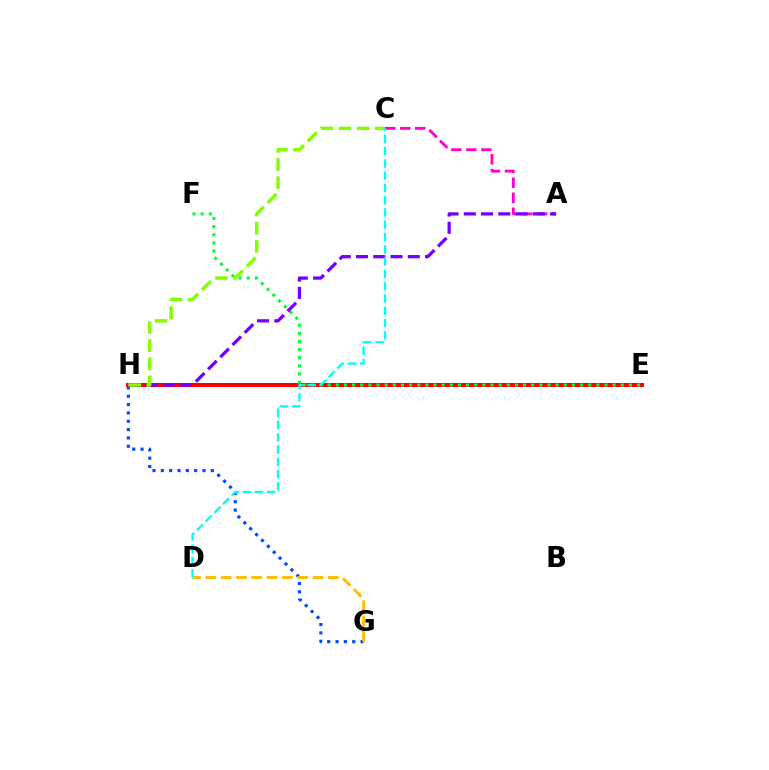{('G', 'H'): [{'color': '#004bff', 'line_style': 'dotted', 'thickness': 2.26}], ('E', 'H'): [{'color': '#ff0000', 'line_style': 'solid', 'thickness': 2.89}], ('A', 'C'): [{'color': '#ff00cf', 'line_style': 'dashed', 'thickness': 2.04}], ('E', 'F'): [{'color': '#00ff39', 'line_style': 'dotted', 'thickness': 2.21}], ('A', 'H'): [{'color': '#7200ff', 'line_style': 'dashed', 'thickness': 2.34}], ('C', 'H'): [{'color': '#84ff00', 'line_style': 'dashed', 'thickness': 2.46}], ('D', 'G'): [{'color': '#ffbd00', 'line_style': 'dashed', 'thickness': 2.08}], ('C', 'D'): [{'color': '#00fff6', 'line_style': 'dashed', 'thickness': 1.67}]}